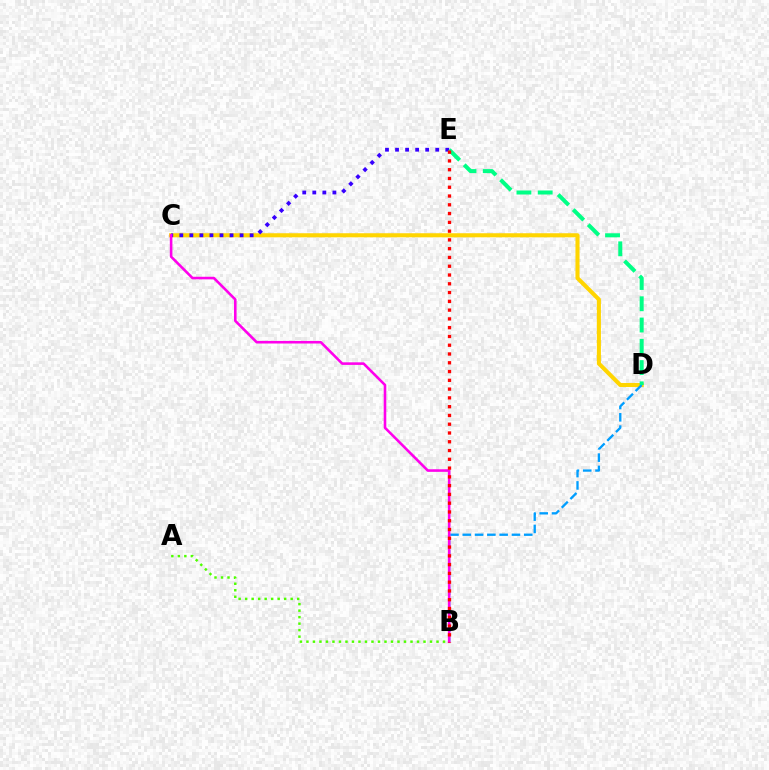{('C', 'D'): [{'color': '#ffd500', 'line_style': 'solid', 'thickness': 2.93}], ('C', 'E'): [{'color': '#3700ff', 'line_style': 'dotted', 'thickness': 2.73}], ('B', 'D'): [{'color': '#009eff', 'line_style': 'dashed', 'thickness': 1.67}], ('B', 'C'): [{'color': '#ff00ed', 'line_style': 'solid', 'thickness': 1.86}], ('A', 'B'): [{'color': '#4fff00', 'line_style': 'dotted', 'thickness': 1.77}], ('D', 'E'): [{'color': '#00ff86', 'line_style': 'dashed', 'thickness': 2.89}], ('B', 'E'): [{'color': '#ff0000', 'line_style': 'dotted', 'thickness': 2.38}]}